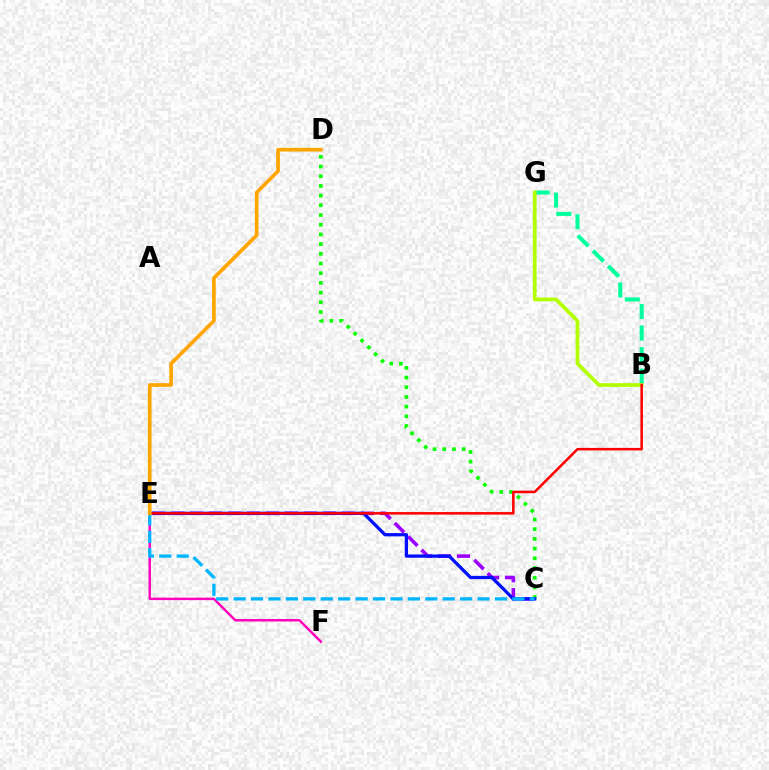{('C', 'D'): [{'color': '#08ff00', 'line_style': 'dotted', 'thickness': 2.63}], ('E', 'F'): [{'color': '#ff00bd', 'line_style': 'solid', 'thickness': 1.75}], ('B', 'G'): [{'color': '#00ff9d', 'line_style': 'dashed', 'thickness': 2.92}, {'color': '#b3ff00', 'line_style': 'solid', 'thickness': 2.69}], ('C', 'E'): [{'color': '#9b00ff', 'line_style': 'dashed', 'thickness': 2.58}, {'color': '#0010ff', 'line_style': 'solid', 'thickness': 2.35}, {'color': '#00b5ff', 'line_style': 'dashed', 'thickness': 2.37}], ('B', 'E'): [{'color': '#ff0000', 'line_style': 'solid', 'thickness': 1.82}], ('D', 'E'): [{'color': '#ffa500', 'line_style': 'solid', 'thickness': 2.64}]}